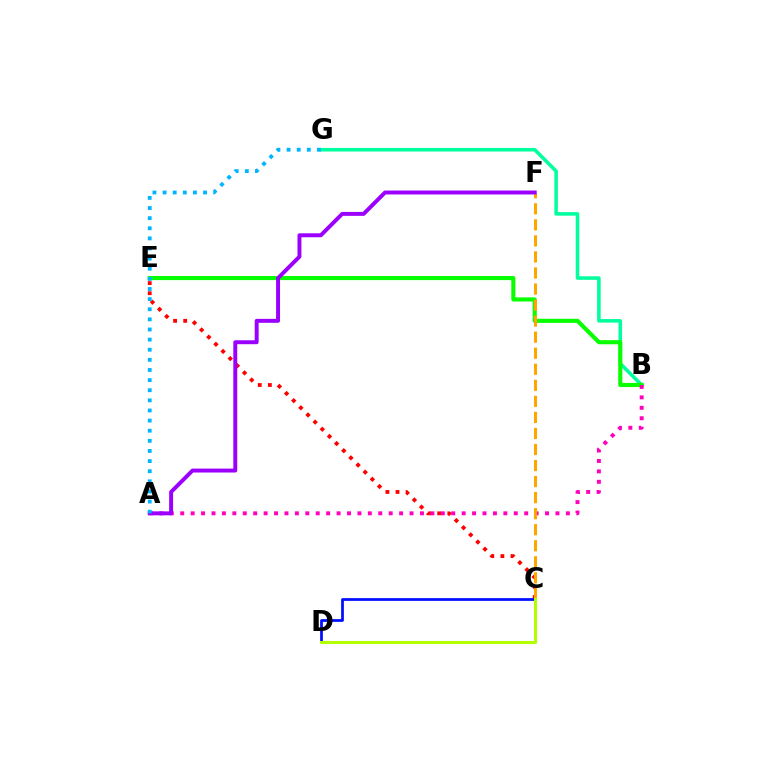{('C', 'E'): [{'color': '#ff0000', 'line_style': 'dotted', 'thickness': 2.75}], ('B', 'G'): [{'color': '#00ff9d', 'line_style': 'solid', 'thickness': 2.55}], ('B', 'E'): [{'color': '#08ff00', 'line_style': 'solid', 'thickness': 2.95}], ('A', 'B'): [{'color': '#ff00bd', 'line_style': 'dotted', 'thickness': 2.83}], ('C', 'F'): [{'color': '#ffa500', 'line_style': 'dashed', 'thickness': 2.18}], ('A', 'F'): [{'color': '#9b00ff', 'line_style': 'solid', 'thickness': 2.84}], ('A', 'G'): [{'color': '#00b5ff', 'line_style': 'dotted', 'thickness': 2.75}], ('C', 'D'): [{'color': '#0010ff', 'line_style': 'solid', 'thickness': 1.98}, {'color': '#b3ff00', 'line_style': 'solid', 'thickness': 2.19}]}